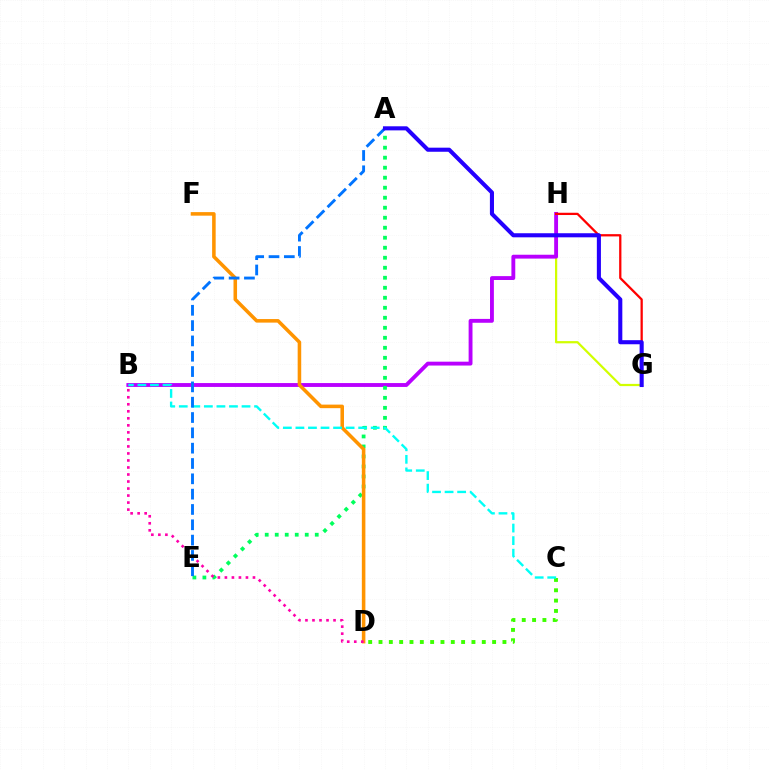{('G', 'H'): [{'color': '#d1ff00', 'line_style': 'solid', 'thickness': 1.61}, {'color': '#ff0000', 'line_style': 'solid', 'thickness': 1.63}], ('B', 'H'): [{'color': '#b900ff', 'line_style': 'solid', 'thickness': 2.78}], ('A', 'E'): [{'color': '#00ff5c', 'line_style': 'dotted', 'thickness': 2.72}, {'color': '#0074ff', 'line_style': 'dashed', 'thickness': 2.08}], ('D', 'F'): [{'color': '#ff9400', 'line_style': 'solid', 'thickness': 2.56}], ('C', 'D'): [{'color': '#3dff00', 'line_style': 'dotted', 'thickness': 2.81}], ('B', 'D'): [{'color': '#ff00ac', 'line_style': 'dotted', 'thickness': 1.91}], ('B', 'C'): [{'color': '#00fff6', 'line_style': 'dashed', 'thickness': 1.7}], ('A', 'G'): [{'color': '#2500ff', 'line_style': 'solid', 'thickness': 2.94}]}